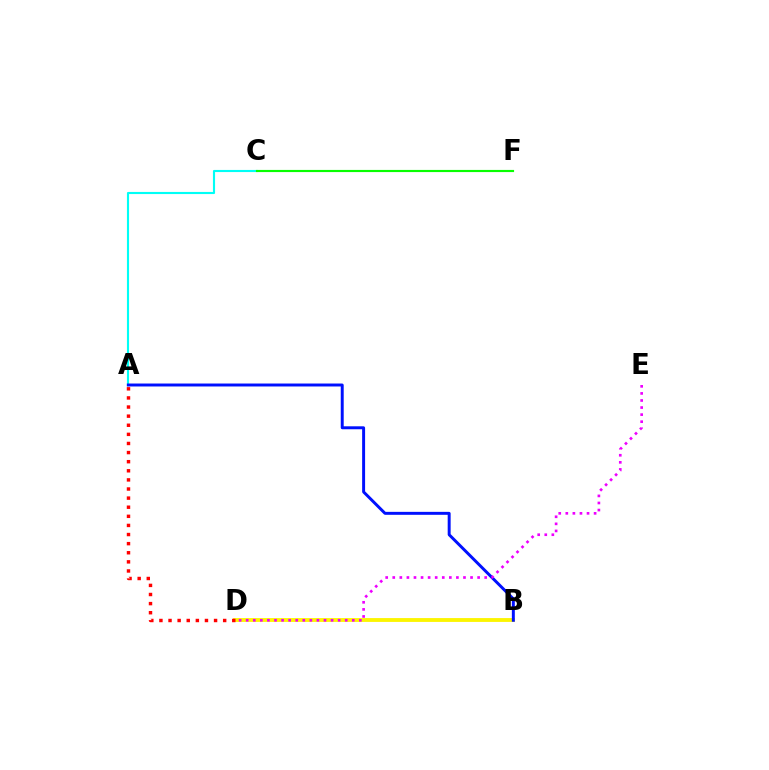{('B', 'D'): [{'color': '#fcf500', 'line_style': 'solid', 'thickness': 2.77}], ('A', 'C'): [{'color': '#00fff6', 'line_style': 'solid', 'thickness': 1.53}], ('A', 'B'): [{'color': '#0010ff', 'line_style': 'solid', 'thickness': 2.13}], ('C', 'F'): [{'color': '#08ff00', 'line_style': 'solid', 'thickness': 1.55}], ('D', 'E'): [{'color': '#ee00ff', 'line_style': 'dotted', 'thickness': 1.92}], ('A', 'D'): [{'color': '#ff0000', 'line_style': 'dotted', 'thickness': 2.47}]}